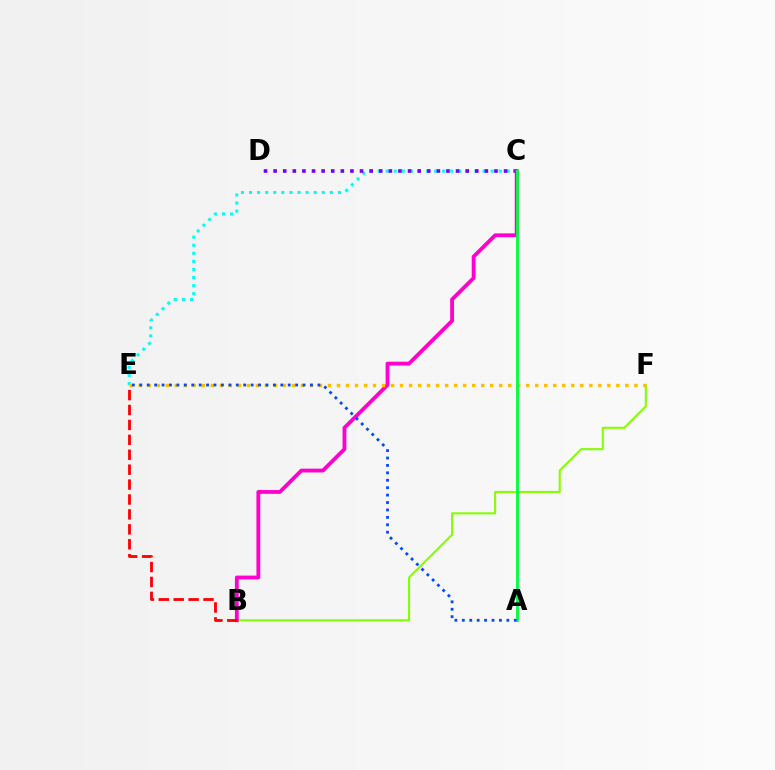{('C', 'E'): [{'color': '#00fff6', 'line_style': 'dotted', 'thickness': 2.19}], ('C', 'D'): [{'color': '#7200ff', 'line_style': 'dotted', 'thickness': 2.61}], ('B', 'F'): [{'color': '#84ff00', 'line_style': 'solid', 'thickness': 1.51}], ('B', 'C'): [{'color': '#ff00cf', 'line_style': 'solid', 'thickness': 2.75}], ('E', 'F'): [{'color': '#ffbd00', 'line_style': 'dotted', 'thickness': 2.45}], ('A', 'C'): [{'color': '#00ff39', 'line_style': 'solid', 'thickness': 2.02}], ('A', 'E'): [{'color': '#004bff', 'line_style': 'dotted', 'thickness': 2.02}], ('B', 'E'): [{'color': '#ff0000', 'line_style': 'dashed', 'thickness': 2.03}]}